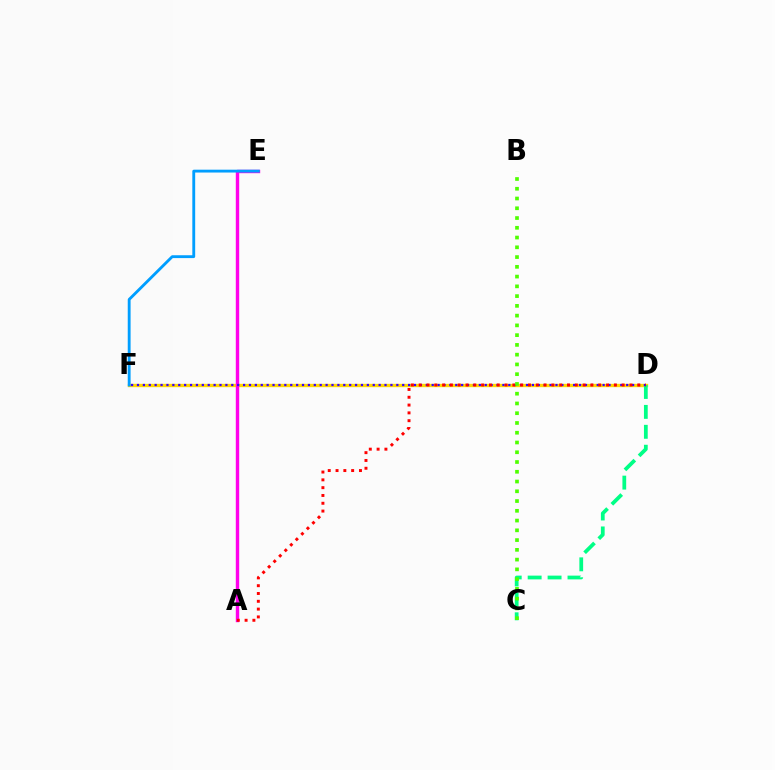{('D', 'F'): [{'color': '#ffd500', 'line_style': 'solid', 'thickness': 2.41}, {'color': '#3700ff', 'line_style': 'dotted', 'thickness': 1.6}], ('A', 'E'): [{'color': '#ff00ed', 'line_style': 'solid', 'thickness': 2.45}], ('C', 'D'): [{'color': '#00ff86', 'line_style': 'dashed', 'thickness': 2.71}], ('E', 'F'): [{'color': '#009eff', 'line_style': 'solid', 'thickness': 2.05}], ('A', 'D'): [{'color': '#ff0000', 'line_style': 'dotted', 'thickness': 2.12}], ('B', 'C'): [{'color': '#4fff00', 'line_style': 'dotted', 'thickness': 2.65}]}